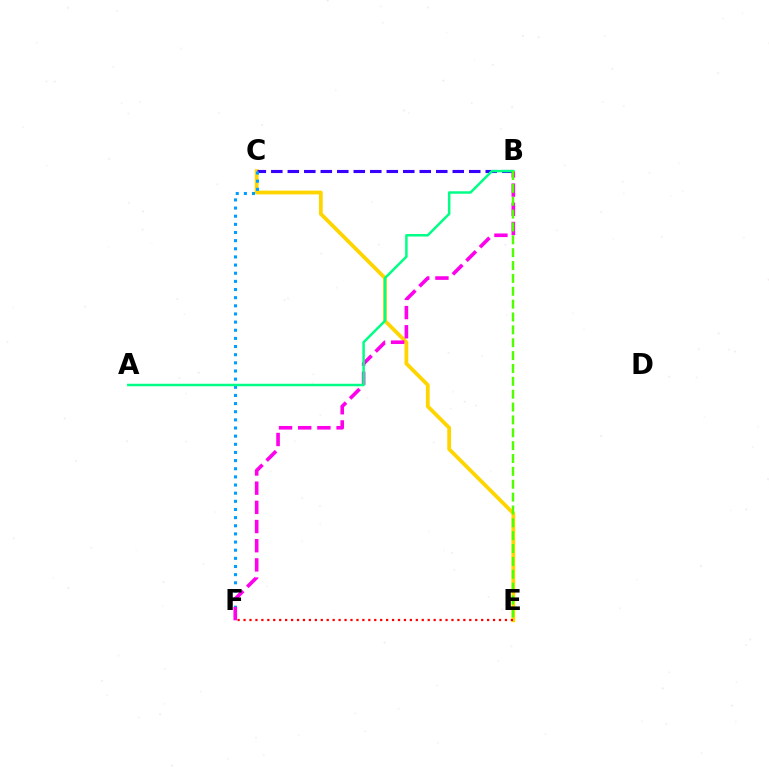{('C', 'E'): [{'color': '#ffd500', 'line_style': 'solid', 'thickness': 2.72}], ('B', 'C'): [{'color': '#3700ff', 'line_style': 'dashed', 'thickness': 2.24}], ('E', 'F'): [{'color': '#ff0000', 'line_style': 'dotted', 'thickness': 1.61}], ('C', 'F'): [{'color': '#009eff', 'line_style': 'dotted', 'thickness': 2.21}], ('B', 'F'): [{'color': '#ff00ed', 'line_style': 'dashed', 'thickness': 2.61}], ('A', 'B'): [{'color': '#00ff86', 'line_style': 'solid', 'thickness': 1.79}], ('B', 'E'): [{'color': '#4fff00', 'line_style': 'dashed', 'thickness': 1.75}]}